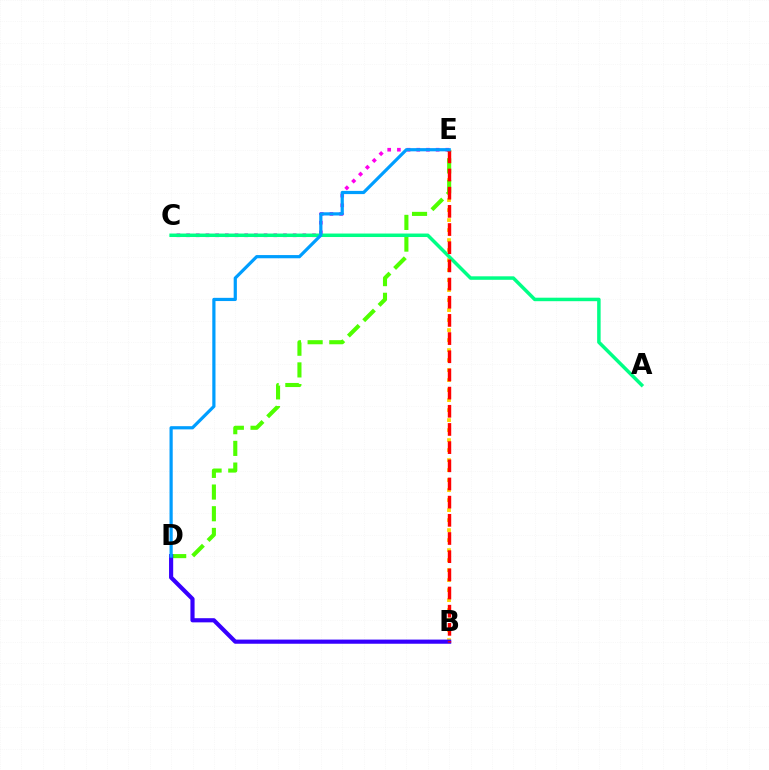{('B', 'E'): [{'color': '#ffd500', 'line_style': 'dotted', 'thickness': 2.72}, {'color': '#ff0000', 'line_style': 'dashed', 'thickness': 2.47}], ('D', 'E'): [{'color': '#4fff00', 'line_style': 'dashed', 'thickness': 2.95}, {'color': '#009eff', 'line_style': 'solid', 'thickness': 2.31}], ('C', 'E'): [{'color': '#ff00ed', 'line_style': 'dotted', 'thickness': 2.63}], ('A', 'C'): [{'color': '#00ff86', 'line_style': 'solid', 'thickness': 2.51}], ('B', 'D'): [{'color': '#3700ff', 'line_style': 'solid', 'thickness': 2.99}]}